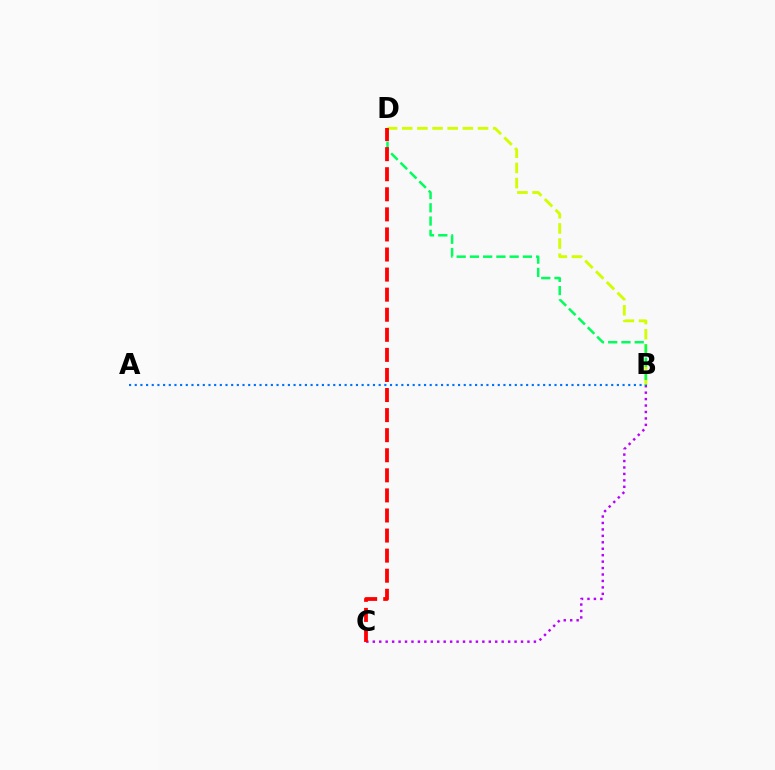{('B', 'C'): [{'color': '#b900ff', 'line_style': 'dotted', 'thickness': 1.75}], ('A', 'B'): [{'color': '#0074ff', 'line_style': 'dotted', 'thickness': 1.54}], ('B', 'D'): [{'color': '#d1ff00', 'line_style': 'dashed', 'thickness': 2.06}, {'color': '#00ff5c', 'line_style': 'dashed', 'thickness': 1.8}], ('C', 'D'): [{'color': '#ff0000', 'line_style': 'dashed', 'thickness': 2.73}]}